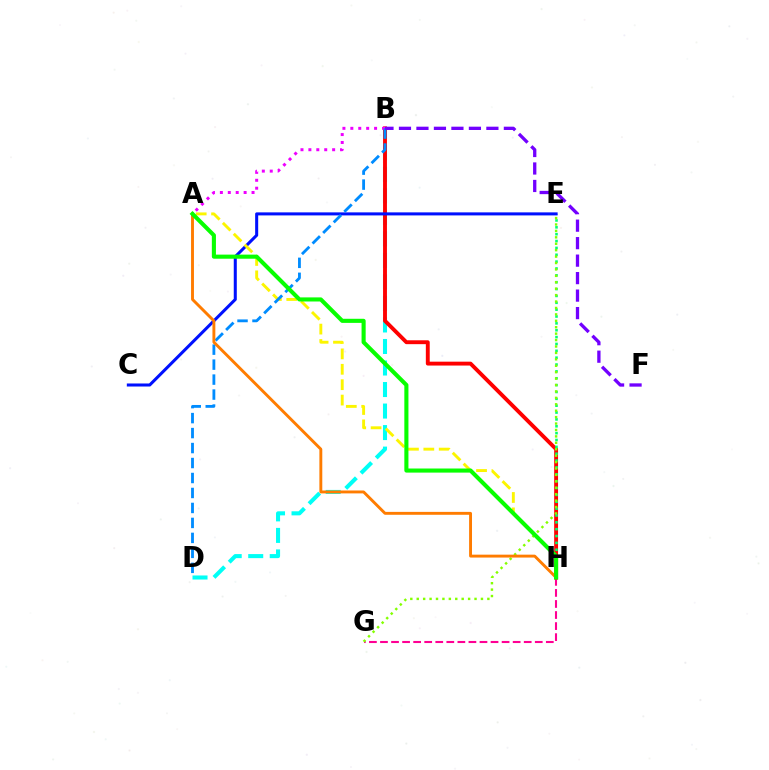{('B', 'D'): [{'color': '#00fff6', 'line_style': 'dashed', 'thickness': 2.92}, {'color': '#008cff', 'line_style': 'dashed', 'thickness': 2.03}], ('G', 'H'): [{'color': '#ff0094', 'line_style': 'dashed', 'thickness': 1.5}], ('B', 'H'): [{'color': '#ff0000', 'line_style': 'solid', 'thickness': 2.79}], ('E', 'H'): [{'color': '#00ff74', 'line_style': 'dotted', 'thickness': 1.86}], ('C', 'E'): [{'color': '#0010ff', 'line_style': 'solid', 'thickness': 2.19}], ('A', 'H'): [{'color': '#fcf500', 'line_style': 'dashed', 'thickness': 2.09}, {'color': '#ff7c00', 'line_style': 'solid', 'thickness': 2.09}, {'color': '#08ff00', 'line_style': 'solid', 'thickness': 2.95}], ('A', 'B'): [{'color': '#ee00ff', 'line_style': 'dotted', 'thickness': 2.15}], ('B', 'F'): [{'color': '#7200ff', 'line_style': 'dashed', 'thickness': 2.38}], ('E', 'G'): [{'color': '#84ff00', 'line_style': 'dotted', 'thickness': 1.74}]}